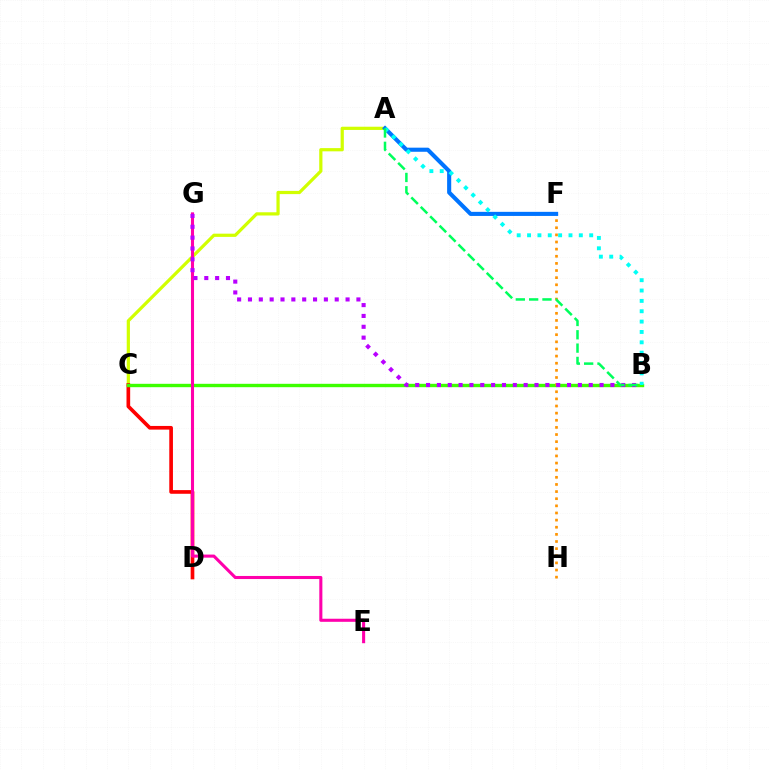{('B', 'C'): [{'color': '#2500ff', 'line_style': 'dotted', 'thickness': 1.9}, {'color': '#3dff00', 'line_style': 'solid', 'thickness': 2.44}], ('A', 'C'): [{'color': '#d1ff00', 'line_style': 'solid', 'thickness': 2.32}], ('C', 'D'): [{'color': '#ff0000', 'line_style': 'solid', 'thickness': 2.64}], ('F', 'H'): [{'color': '#ff9400', 'line_style': 'dotted', 'thickness': 1.94}], ('A', 'F'): [{'color': '#0074ff', 'line_style': 'solid', 'thickness': 2.95}], ('E', 'G'): [{'color': '#ff00ac', 'line_style': 'solid', 'thickness': 2.22}], ('B', 'G'): [{'color': '#b900ff', 'line_style': 'dotted', 'thickness': 2.95}], ('A', 'B'): [{'color': '#00fff6', 'line_style': 'dotted', 'thickness': 2.81}, {'color': '#00ff5c', 'line_style': 'dashed', 'thickness': 1.81}]}